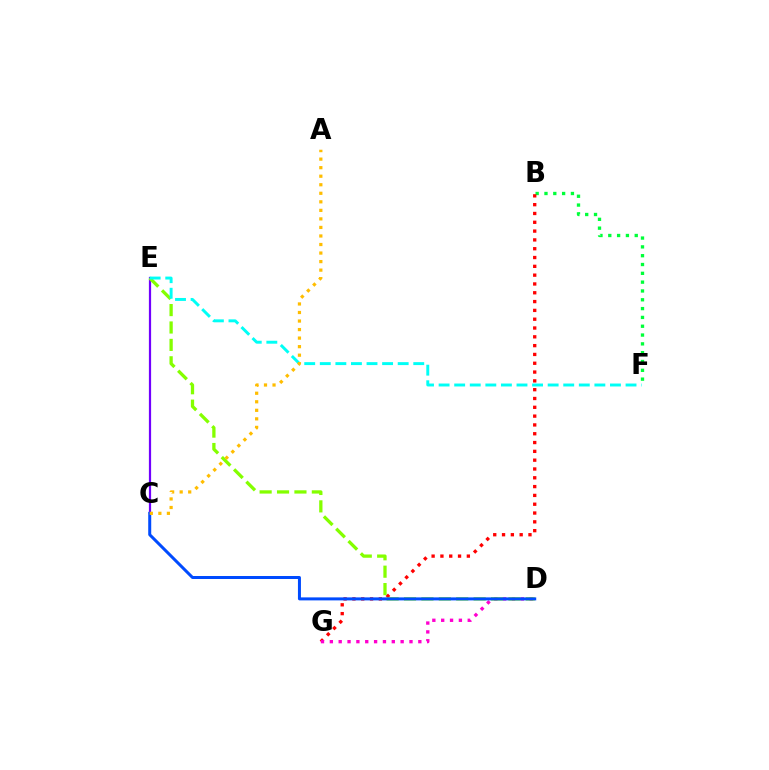{('B', 'F'): [{'color': '#00ff39', 'line_style': 'dotted', 'thickness': 2.4}], ('B', 'G'): [{'color': '#ff0000', 'line_style': 'dotted', 'thickness': 2.39}], ('D', 'G'): [{'color': '#ff00cf', 'line_style': 'dotted', 'thickness': 2.4}], ('C', 'E'): [{'color': '#7200ff', 'line_style': 'solid', 'thickness': 1.6}], ('D', 'E'): [{'color': '#84ff00', 'line_style': 'dashed', 'thickness': 2.36}], ('C', 'D'): [{'color': '#004bff', 'line_style': 'solid', 'thickness': 2.16}], ('E', 'F'): [{'color': '#00fff6', 'line_style': 'dashed', 'thickness': 2.12}], ('A', 'C'): [{'color': '#ffbd00', 'line_style': 'dotted', 'thickness': 2.32}]}